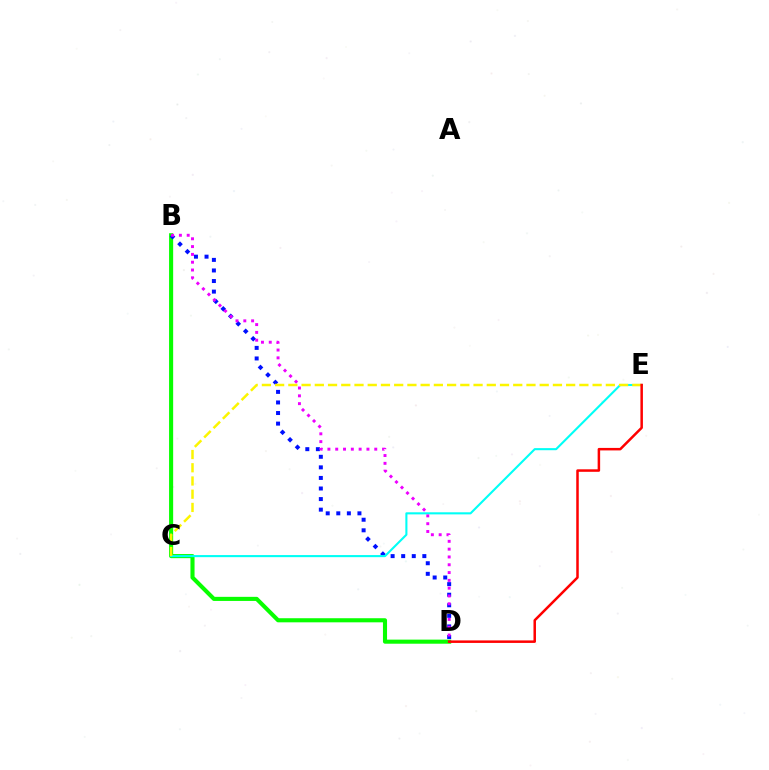{('B', 'D'): [{'color': '#08ff00', 'line_style': 'solid', 'thickness': 2.95}, {'color': '#0010ff', 'line_style': 'dotted', 'thickness': 2.87}, {'color': '#ee00ff', 'line_style': 'dotted', 'thickness': 2.12}], ('C', 'E'): [{'color': '#00fff6', 'line_style': 'solid', 'thickness': 1.51}, {'color': '#fcf500', 'line_style': 'dashed', 'thickness': 1.8}], ('D', 'E'): [{'color': '#ff0000', 'line_style': 'solid', 'thickness': 1.8}]}